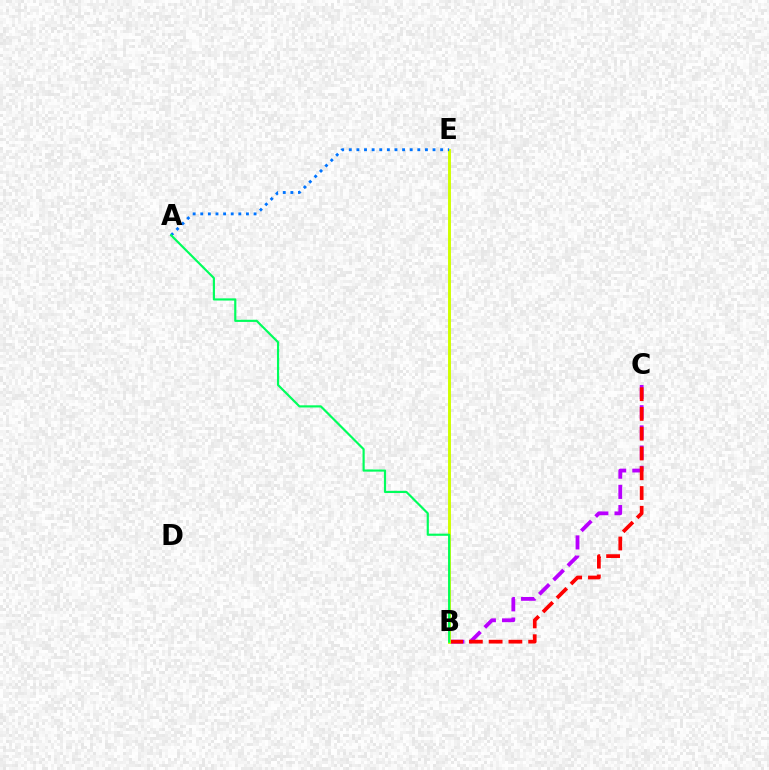{('B', 'C'): [{'color': '#b900ff', 'line_style': 'dashed', 'thickness': 2.74}, {'color': '#ff0000', 'line_style': 'dashed', 'thickness': 2.69}], ('B', 'E'): [{'color': '#d1ff00', 'line_style': 'solid', 'thickness': 2.1}], ('A', 'E'): [{'color': '#0074ff', 'line_style': 'dotted', 'thickness': 2.07}], ('A', 'B'): [{'color': '#00ff5c', 'line_style': 'solid', 'thickness': 1.56}]}